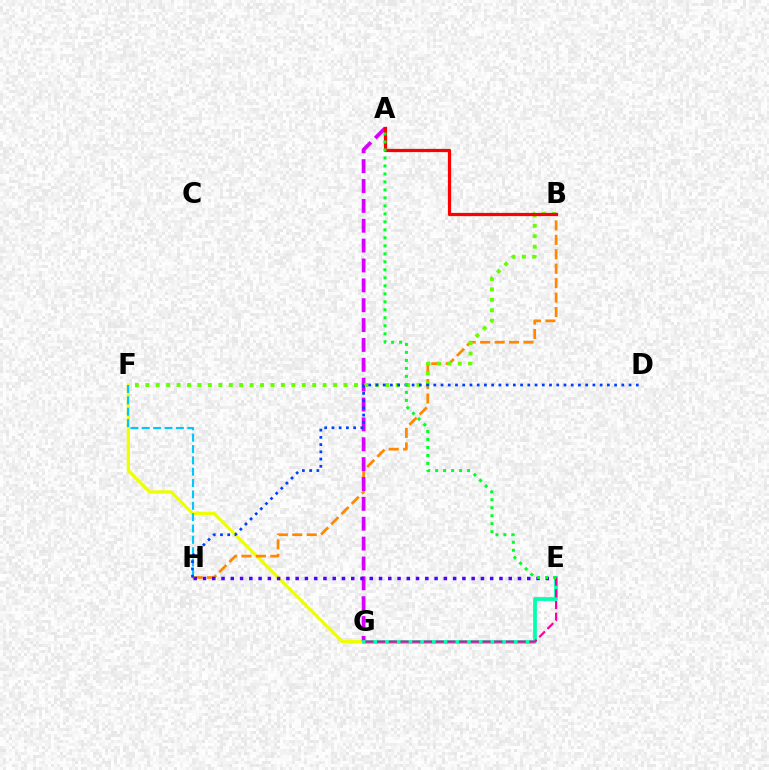{('F', 'G'): [{'color': '#eeff00', 'line_style': 'solid', 'thickness': 2.35}], ('B', 'H'): [{'color': '#ff8800', 'line_style': 'dashed', 'thickness': 1.96}], ('A', 'G'): [{'color': '#d600ff', 'line_style': 'dashed', 'thickness': 2.7}], ('B', 'F'): [{'color': '#66ff00', 'line_style': 'dotted', 'thickness': 2.83}], ('E', 'G'): [{'color': '#00ffaf', 'line_style': 'solid', 'thickness': 2.68}, {'color': '#ff00a0', 'line_style': 'dashed', 'thickness': 1.59}], ('E', 'H'): [{'color': '#4f00ff', 'line_style': 'dotted', 'thickness': 2.52}], ('A', 'B'): [{'color': '#ff0000', 'line_style': 'solid', 'thickness': 2.32}], ('F', 'H'): [{'color': '#00c7ff', 'line_style': 'dashed', 'thickness': 1.54}], ('D', 'H'): [{'color': '#003fff', 'line_style': 'dotted', 'thickness': 1.96}], ('A', 'E'): [{'color': '#00ff27', 'line_style': 'dotted', 'thickness': 2.17}]}